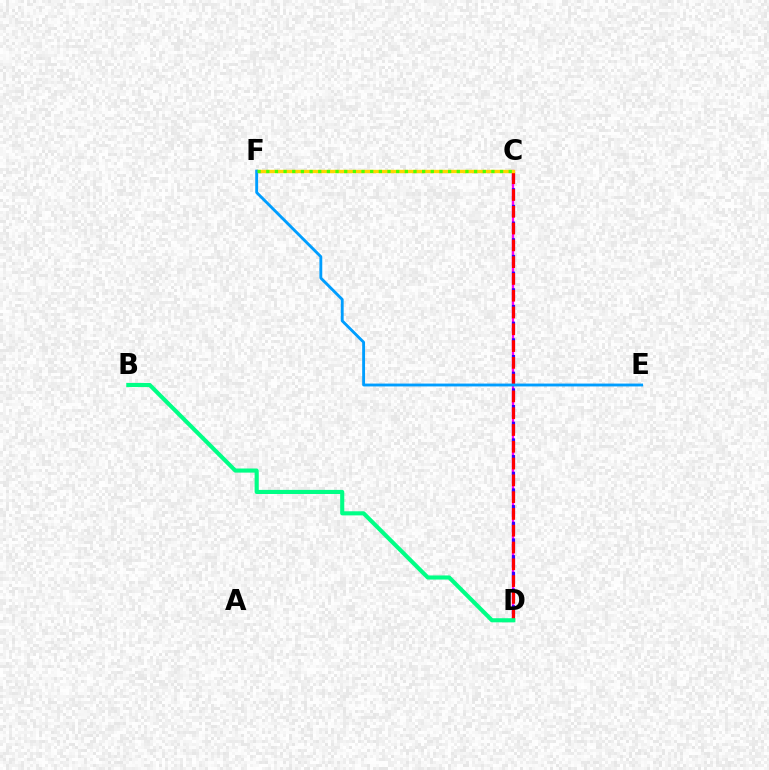{('C', 'D'): [{'color': '#ff00ed', 'line_style': 'solid', 'thickness': 1.66}, {'color': '#3700ff', 'line_style': 'dashed', 'thickness': 2.27}, {'color': '#ff0000', 'line_style': 'dashed', 'thickness': 2.28}], ('B', 'D'): [{'color': '#00ff86', 'line_style': 'solid', 'thickness': 2.95}], ('C', 'F'): [{'color': '#ffd500', 'line_style': 'solid', 'thickness': 2.44}, {'color': '#4fff00', 'line_style': 'dotted', 'thickness': 2.35}], ('E', 'F'): [{'color': '#009eff', 'line_style': 'solid', 'thickness': 2.06}]}